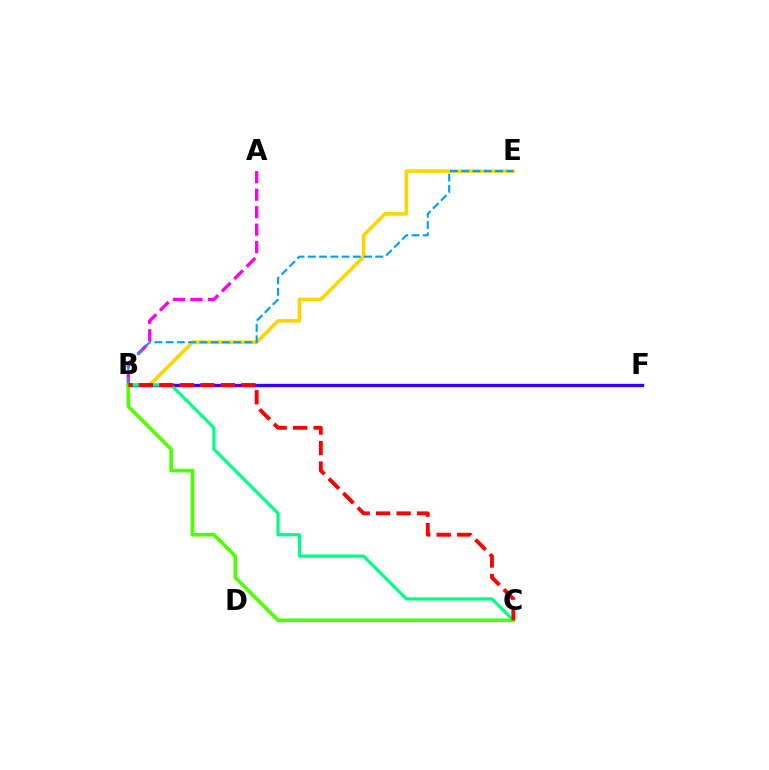{('B', 'E'): [{'color': '#ffd500', 'line_style': 'solid', 'thickness': 2.6}, {'color': '#009eff', 'line_style': 'dashed', 'thickness': 1.53}], ('A', 'B'): [{'color': '#ff00ed', 'line_style': 'dashed', 'thickness': 2.38}], ('B', 'F'): [{'color': '#3700ff', 'line_style': 'solid', 'thickness': 2.4}], ('B', 'C'): [{'color': '#00ff86', 'line_style': 'solid', 'thickness': 2.3}, {'color': '#4fff00', 'line_style': 'solid', 'thickness': 2.63}, {'color': '#ff0000', 'line_style': 'dashed', 'thickness': 2.78}]}